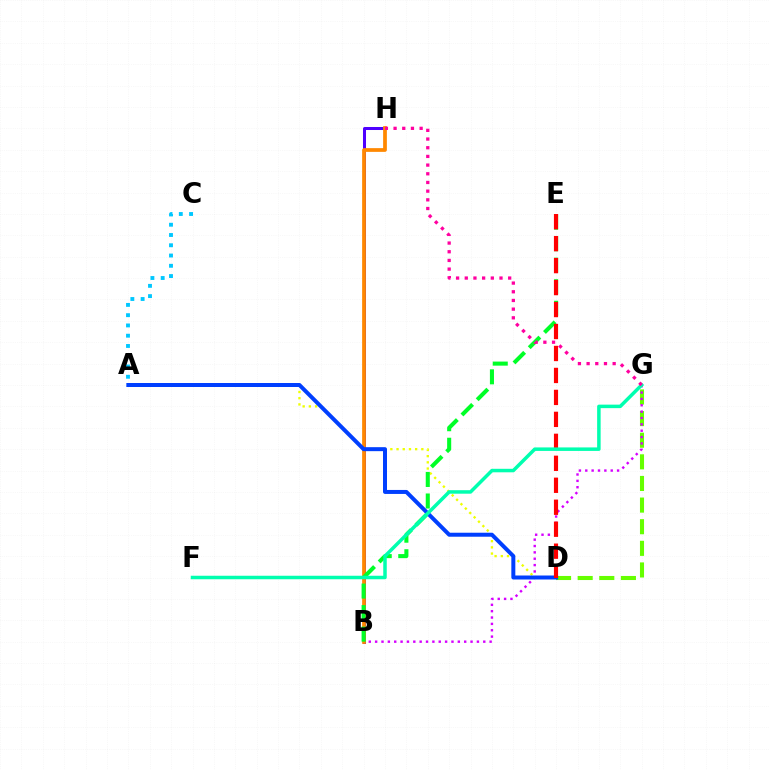{('D', 'G'): [{'color': '#66ff00', 'line_style': 'dashed', 'thickness': 2.94}], ('A', 'D'): [{'color': '#eeff00', 'line_style': 'dotted', 'thickness': 1.68}, {'color': '#003fff', 'line_style': 'solid', 'thickness': 2.87}], ('A', 'C'): [{'color': '#00c7ff', 'line_style': 'dotted', 'thickness': 2.79}], ('B', 'H'): [{'color': '#4f00ff', 'line_style': 'solid', 'thickness': 2.17}, {'color': '#ff8800', 'line_style': 'solid', 'thickness': 2.69}], ('B', 'G'): [{'color': '#d600ff', 'line_style': 'dotted', 'thickness': 1.73}], ('B', 'E'): [{'color': '#00ff27', 'line_style': 'dashed', 'thickness': 2.93}], ('D', 'E'): [{'color': '#ff0000', 'line_style': 'dashed', 'thickness': 2.98}], ('F', 'G'): [{'color': '#00ffaf', 'line_style': 'solid', 'thickness': 2.52}], ('G', 'H'): [{'color': '#ff00a0', 'line_style': 'dotted', 'thickness': 2.36}]}